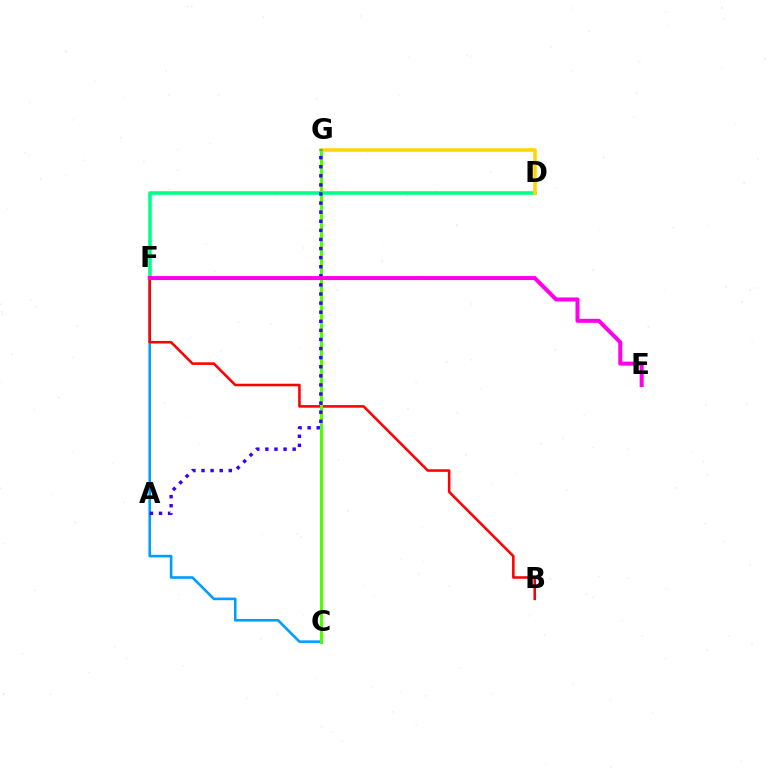{('D', 'F'): [{'color': '#00ff86', 'line_style': 'solid', 'thickness': 2.55}], ('C', 'F'): [{'color': '#009eff', 'line_style': 'solid', 'thickness': 1.88}], ('D', 'G'): [{'color': '#ffd500', 'line_style': 'solid', 'thickness': 2.53}], ('B', 'F'): [{'color': '#ff0000', 'line_style': 'solid', 'thickness': 1.85}], ('C', 'G'): [{'color': '#4fff00', 'line_style': 'solid', 'thickness': 2.16}], ('A', 'G'): [{'color': '#3700ff', 'line_style': 'dotted', 'thickness': 2.47}], ('E', 'F'): [{'color': '#ff00ed', 'line_style': 'solid', 'thickness': 2.89}]}